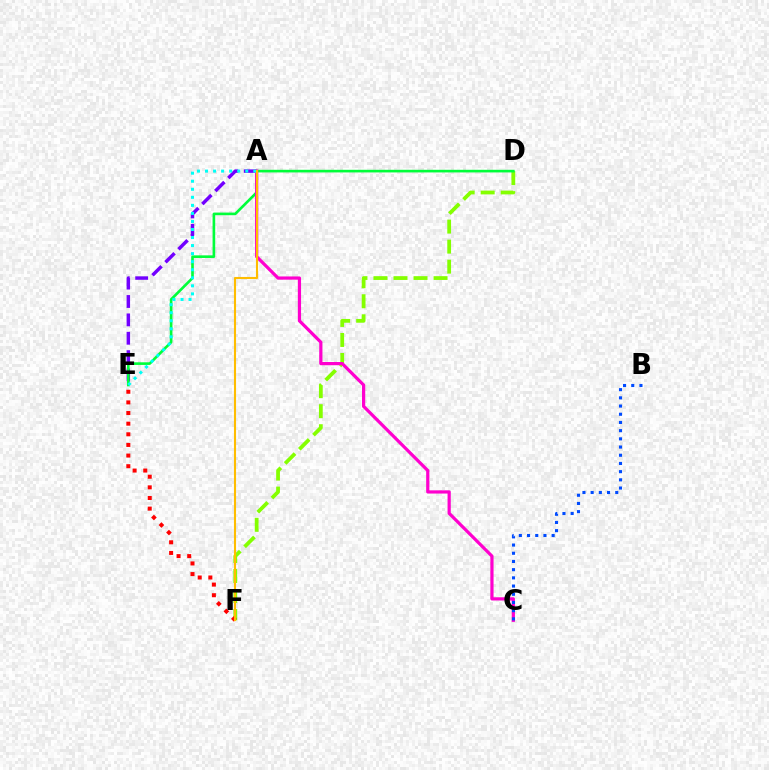{('A', 'E'): [{'color': '#7200ff', 'line_style': 'dashed', 'thickness': 2.5}, {'color': '#00fff6', 'line_style': 'dotted', 'thickness': 2.19}], ('D', 'F'): [{'color': '#84ff00', 'line_style': 'dashed', 'thickness': 2.72}], ('D', 'E'): [{'color': '#00ff39', 'line_style': 'solid', 'thickness': 1.9}], ('E', 'F'): [{'color': '#ff0000', 'line_style': 'dotted', 'thickness': 2.89}], ('A', 'C'): [{'color': '#ff00cf', 'line_style': 'solid', 'thickness': 2.31}], ('B', 'C'): [{'color': '#004bff', 'line_style': 'dotted', 'thickness': 2.23}], ('A', 'F'): [{'color': '#ffbd00', 'line_style': 'solid', 'thickness': 1.51}]}